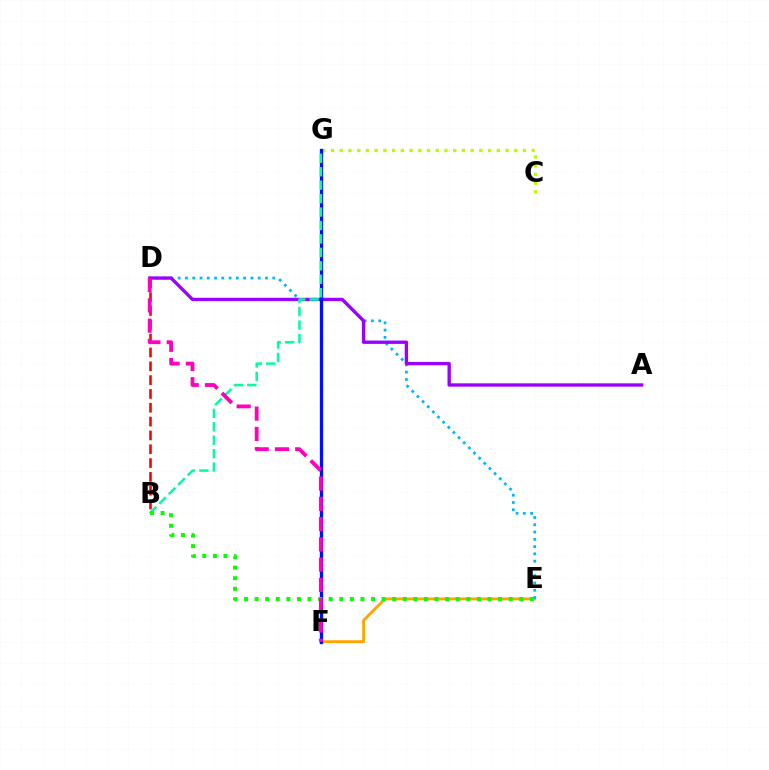{('E', 'F'): [{'color': '#ffa500', 'line_style': 'solid', 'thickness': 2.06}], ('D', 'E'): [{'color': '#00b5ff', 'line_style': 'dotted', 'thickness': 1.98}], ('B', 'D'): [{'color': '#ff0000', 'line_style': 'dashed', 'thickness': 1.88}], ('A', 'D'): [{'color': '#9b00ff', 'line_style': 'solid', 'thickness': 2.41}], ('C', 'G'): [{'color': '#b3ff00', 'line_style': 'dotted', 'thickness': 2.37}], ('F', 'G'): [{'color': '#0010ff', 'line_style': 'solid', 'thickness': 2.37}], ('B', 'G'): [{'color': '#00ff9d', 'line_style': 'dashed', 'thickness': 1.83}], ('B', 'E'): [{'color': '#08ff00', 'line_style': 'dotted', 'thickness': 2.88}], ('D', 'F'): [{'color': '#ff00bd', 'line_style': 'dashed', 'thickness': 2.75}]}